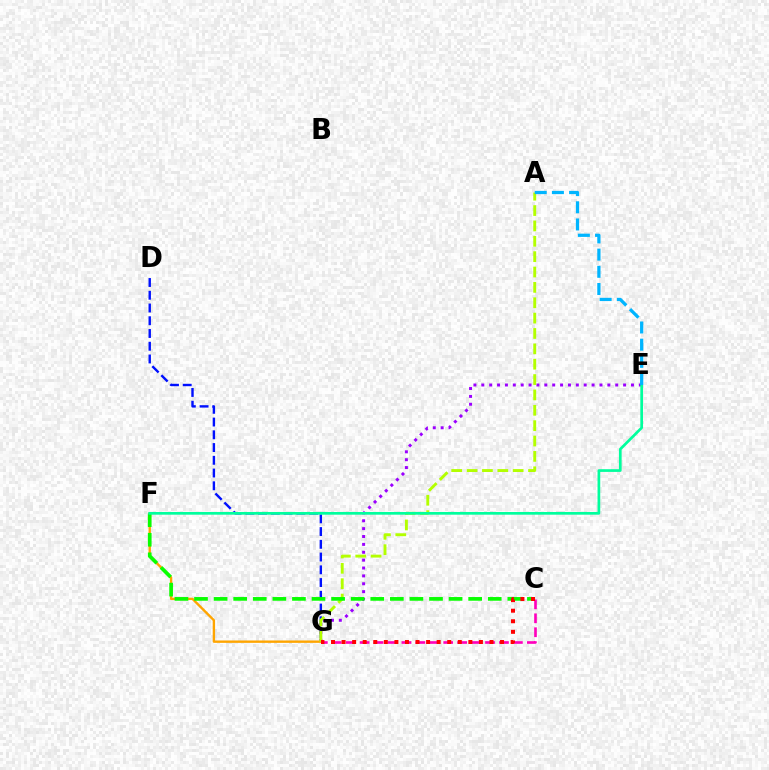{('C', 'G'): [{'color': '#ff00bd', 'line_style': 'dashed', 'thickness': 1.89}, {'color': '#ff0000', 'line_style': 'dotted', 'thickness': 2.87}], ('E', 'G'): [{'color': '#9b00ff', 'line_style': 'dotted', 'thickness': 2.14}], ('D', 'G'): [{'color': '#0010ff', 'line_style': 'dashed', 'thickness': 1.73}], ('F', 'G'): [{'color': '#ffa500', 'line_style': 'solid', 'thickness': 1.71}], ('A', 'G'): [{'color': '#b3ff00', 'line_style': 'dashed', 'thickness': 2.09}], ('C', 'F'): [{'color': '#08ff00', 'line_style': 'dashed', 'thickness': 2.66}], ('E', 'F'): [{'color': '#00ff9d', 'line_style': 'solid', 'thickness': 1.94}], ('A', 'E'): [{'color': '#00b5ff', 'line_style': 'dashed', 'thickness': 2.33}]}